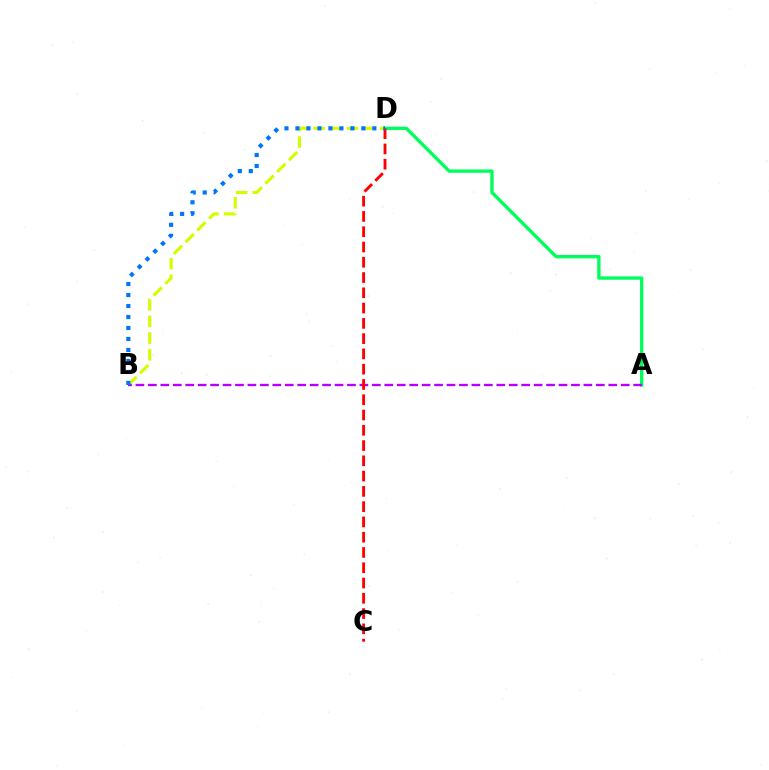{('A', 'D'): [{'color': '#00ff5c', 'line_style': 'solid', 'thickness': 2.42}], ('B', 'D'): [{'color': '#d1ff00', 'line_style': 'dashed', 'thickness': 2.26}, {'color': '#0074ff', 'line_style': 'dotted', 'thickness': 2.99}], ('A', 'B'): [{'color': '#b900ff', 'line_style': 'dashed', 'thickness': 1.69}], ('C', 'D'): [{'color': '#ff0000', 'line_style': 'dashed', 'thickness': 2.07}]}